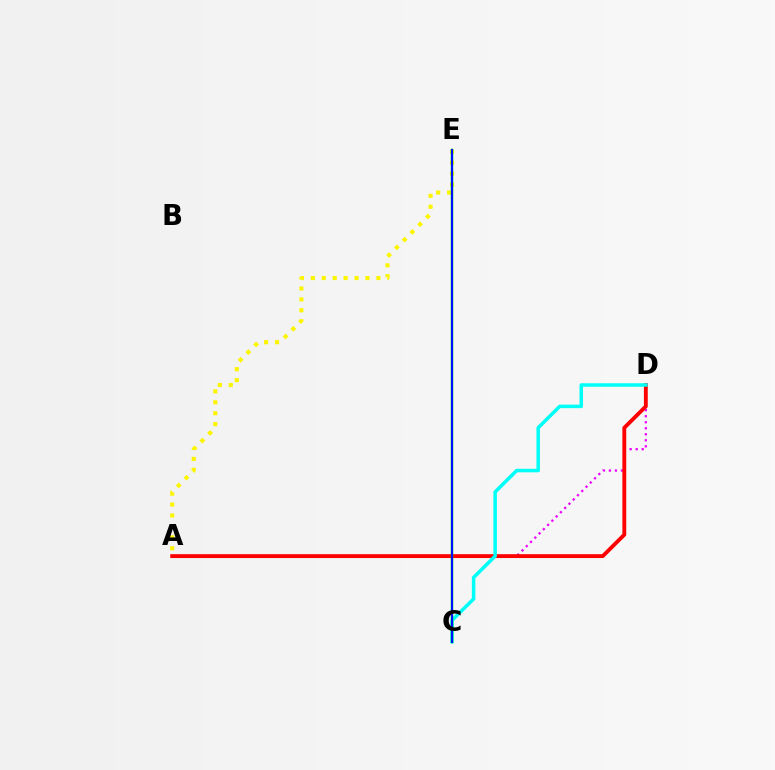{('A', 'D'): [{'color': '#ee00ff', 'line_style': 'dotted', 'thickness': 1.63}, {'color': '#ff0000', 'line_style': 'solid', 'thickness': 2.78}], ('C', 'D'): [{'color': '#00fff6', 'line_style': 'solid', 'thickness': 2.53}], ('A', 'E'): [{'color': '#fcf500', 'line_style': 'dotted', 'thickness': 2.97}], ('C', 'E'): [{'color': '#08ff00', 'line_style': 'solid', 'thickness': 1.79}, {'color': '#0010ff', 'line_style': 'solid', 'thickness': 1.51}]}